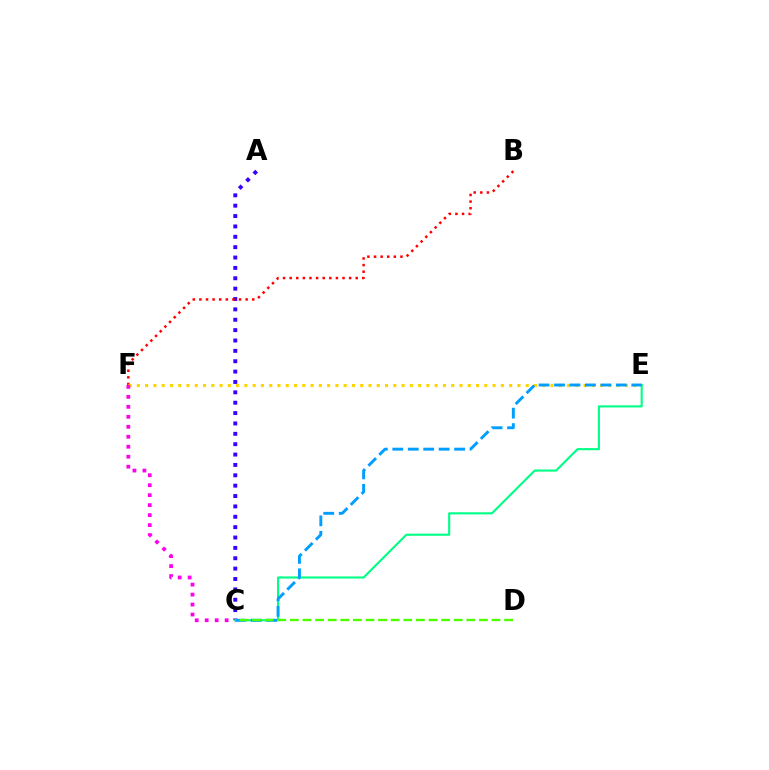{('A', 'C'): [{'color': '#3700ff', 'line_style': 'dotted', 'thickness': 2.82}], ('B', 'F'): [{'color': '#ff0000', 'line_style': 'dotted', 'thickness': 1.8}], ('E', 'F'): [{'color': '#ffd500', 'line_style': 'dotted', 'thickness': 2.25}], ('C', 'F'): [{'color': '#ff00ed', 'line_style': 'dotted', 'thickness': 2.71}], ('C', 'E'): [{'color': '#00ff86', 'line_style': 'solid', 'thickness': 1.52}, {'color': '#009eff', 'line_style': 'dashed', 'thickness': 2.1}], ('C', 'D'): [{'color': '#4fff00', 'line_style': 'dashed', 'thickness': 1.71}]}